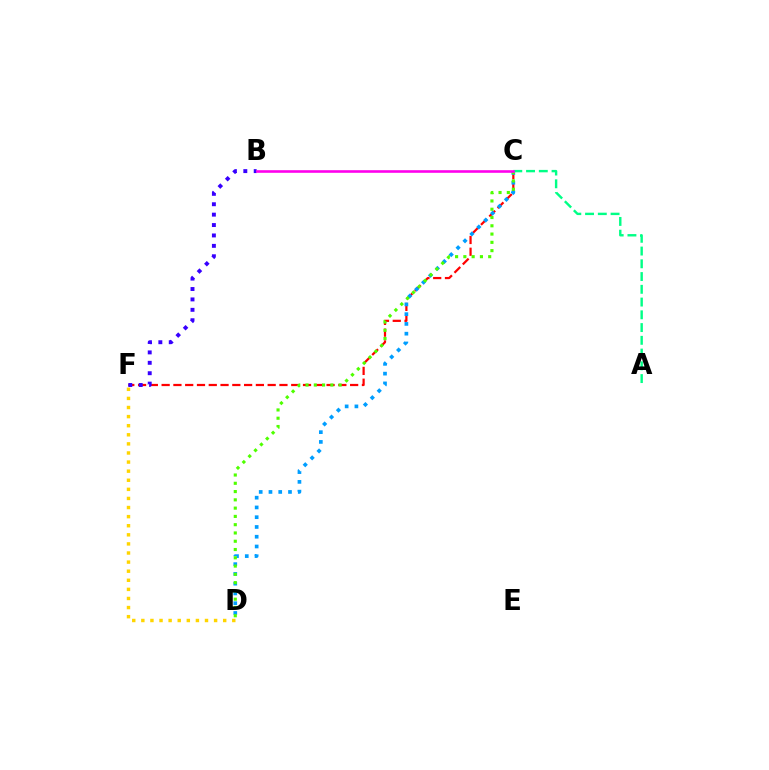{('C', 'F'): [{'color': '#ff0000', 'line_style': 'dashed', 'thickness': 1.6}], ('C', 'D'): [{'color': '#009eff', 'line_style': 'dotted', 'thickness': 2.65}, {'color': '#4fff00', 'line_style': 'dotted', 'thickness': 2.25}], ('D', 'F'): [{'color': '#ffd500', 'line_style': 'dotted', 'thickness': 2.47}], ('B', 'F'): [{'color': '#3700ff', 'line_style': 'dotted', 'thickness': 2.83}], ('A', 'C'): [{'color': '#00ff86', 'line_style': 'dashed', 'thickness': 1.73}], ('B', 'C'): [{'color': '#ff00ed', 'line_style': 'solid', 'thickness': 1.88}]}